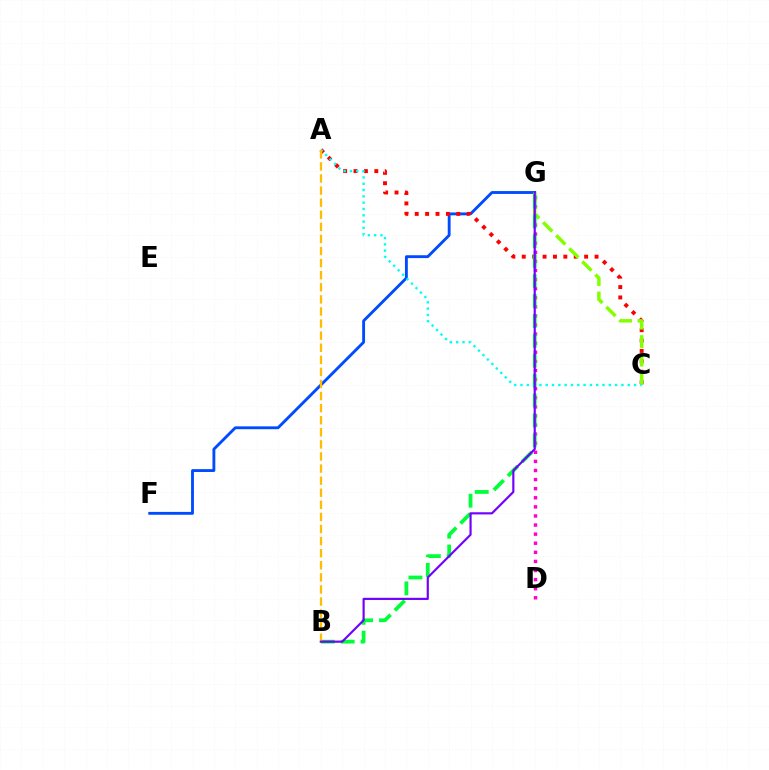{('F', 'G'): [{'color': '#004bff', 'line_style': 'solid', 'thickness': 2.06}], ('D', 'G'): [{'color': '#ff00cf', 'line_style': 'dotted', 'thickness': 2.47}], ('A', 'C'): [{'color': '#ff0000', 'line_style': 'dotted', 'thickness': 2.82}, {'color': '#00fff6', 'line_style': 'dotted', 'thickness': 1.71}], ('C', 'G'): [{'color': '#84ff00', 'line_style': 'dashed', 'thickness': 2.51}], ('B', 'G'): [{'color': '#00ff39', 'line_style': 'dashed', 'thickness': 2.7}, {'color': '#7200ff', 'line_style': 'solid', 'thickness': 1.56}], ('A', 'B'): [{'color': '#ffbd00', 'line_style': 'dashed', 'thickness': 1.64}]}